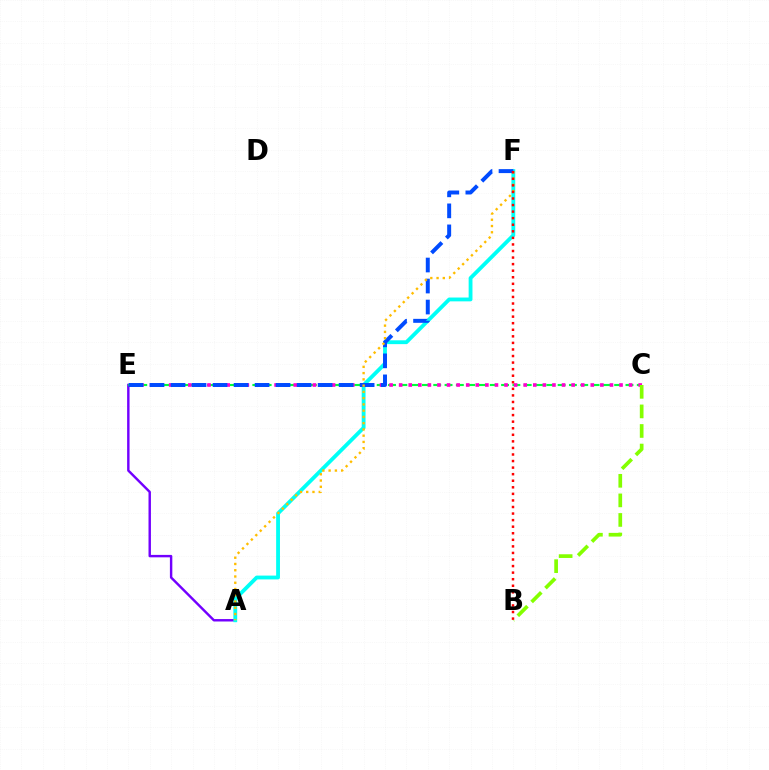{('A', 'E'): [{'color': '#7200ff', 'line_style': 'solid', 'thickness': 1.75}], ('C', 'E'): [{'color': '#00ff39', 'line_style': 'dashed', 'thickness': 1.54}, {'color': '#ff00cf', 'line_style': 'dotted', 'thickness': 2.6}], ('A', 'F'): [{'color': '#00fff6', 'line_style': 'solid', 'thickness': 2.75}, {'color': '#ffbd00', 'line_style': 'dotted', 'thickness': 1.7}], ('E', 'F'): [{'color': '#004bff', 'line_style': 'dashed', 'thickness': 2.85}], ('B', 'C'): [{'color': '#84ff00', 'line_style': 'dashed', 'thickness': 2.66}], ('B', 'F'): [{'color': '#ff0000', 'line_style': 'dotted', 'thickness': 1.78}]}